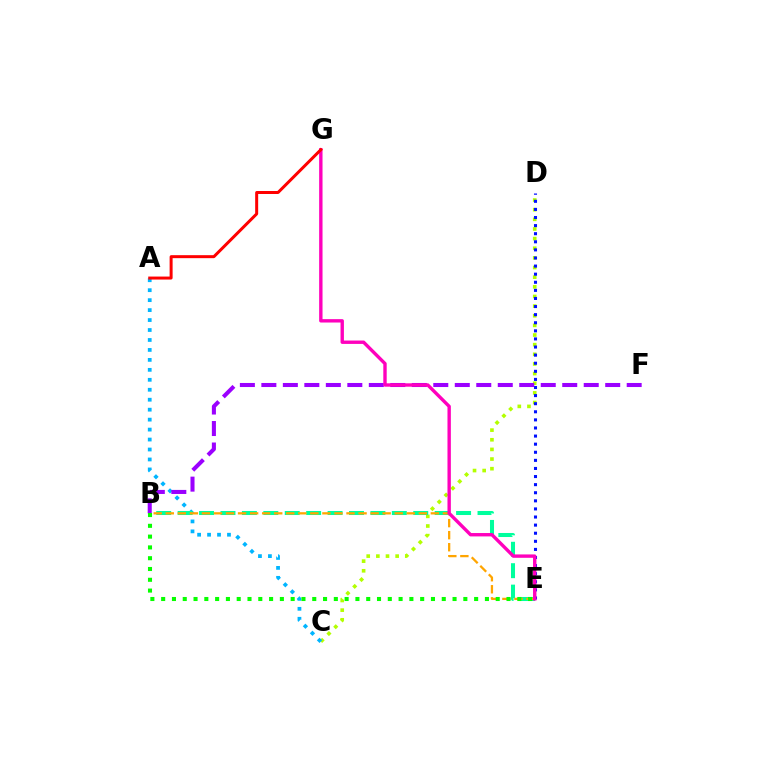{('C', 'D'): [{'color': '#b3ff00', 'line_style': 'dotted', 'thickness': 2.62}], ('D', 'E'): [{'color': '#0010ff', 'line_style': 'dotted', 'thickness': 2.2}], ('A', 'C'): [{'color': '#00b5ff', 'line_style': 'dotted', 'thickness': 2.71}], ('B', 'E'): [{'color': '#00ff9d', 'line_style': 'dashed', 'thickness': 2.91}, {'color': '#ffa500', 'line_style': 'dashed', 'thickness': 1.64}, {'color': '#08ff00', 'line_style': 'dotted', 'thickness': 2.93}], ('B', 'F'): [{'color': '#9b00ff', 'line_style': 'dashed', 'thickness': 2.92}], ('E', 'G'): [{'color': '#ff00bd', 'line_style': 'solid', 'thickness': 2.43}], ('A', 'G'): [{'color': '#ff0000', 'line_style': 'solid', 'thickness': 2.16}]}